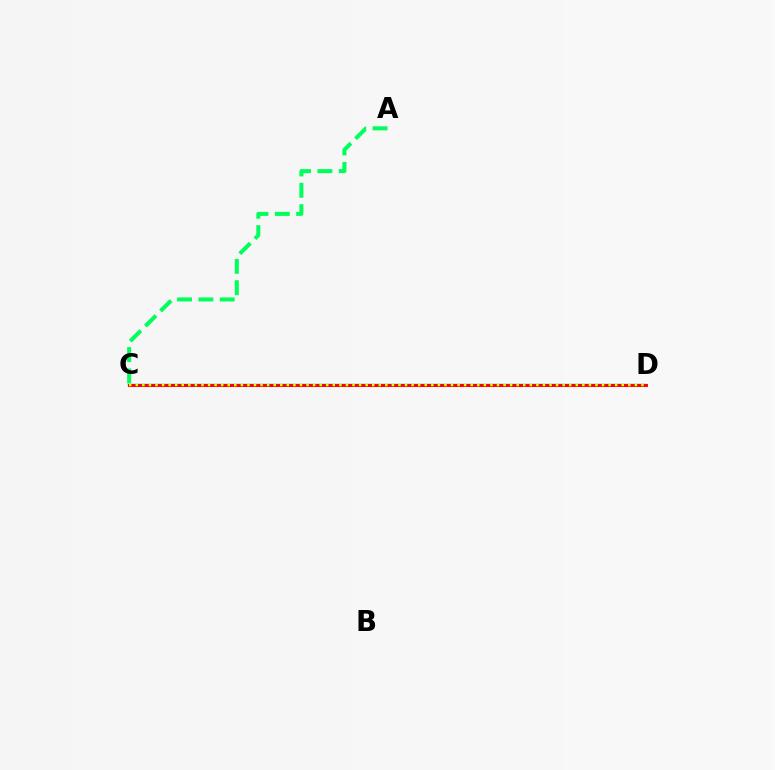{('C', 'D'): [{'color': '#b900ff', 'line_style': 'dashed', 'thickness': 2.08}, {'color': '#0074ff', 'line_style': 'solid', 'thickness': 1.69}, {'color': '#ff0000', 'line_style': 'solid', 'thickness': 2.09}, {'color': '#d1ff00', 'line_style': 'dotted', 'thickness': 1.78}], ('A', 'C'): [{'color': '#00ff5c', 'line_style': 'dashed', 'thickness': 2.9}]}